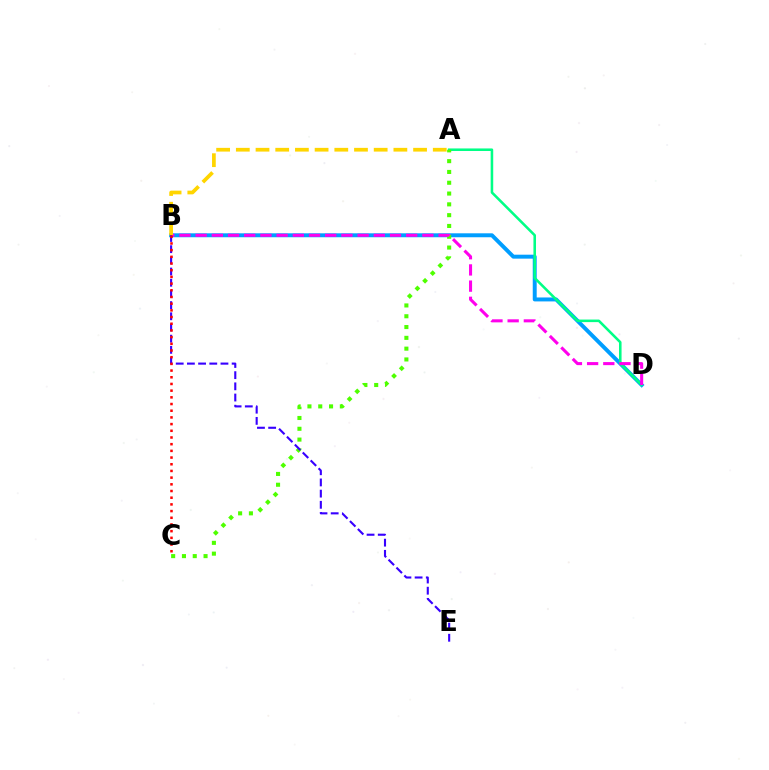{('B', 'D'): [{'color': '#009eff', 'line_style': 'solid', 'thickness': 2.84}, {'color': '#ff00ed', 'line_style': 'dashed', 'thickness': 2.2}], ('A', 'D'): [{'color': '#00ff86', 'line_style': 'solid', 'thickness': 1.84}], ('A', 'C'): [{'color': '#4fff00', 'line_style': 'dotted', 'thickness': 2.93}], ('A', 'B'): [{'color': '#ffd500', 'line_style': 'dashed', 'thickness': 2.68}], ('B', 'E'): [{'color': '#3700ff', 'line_style': 'dashed', 'thickness': 1.52}], ('B', 'C'): [{'color': '#ff0000', 'line_style': 'dotted', 'thickness': 1.82}]}